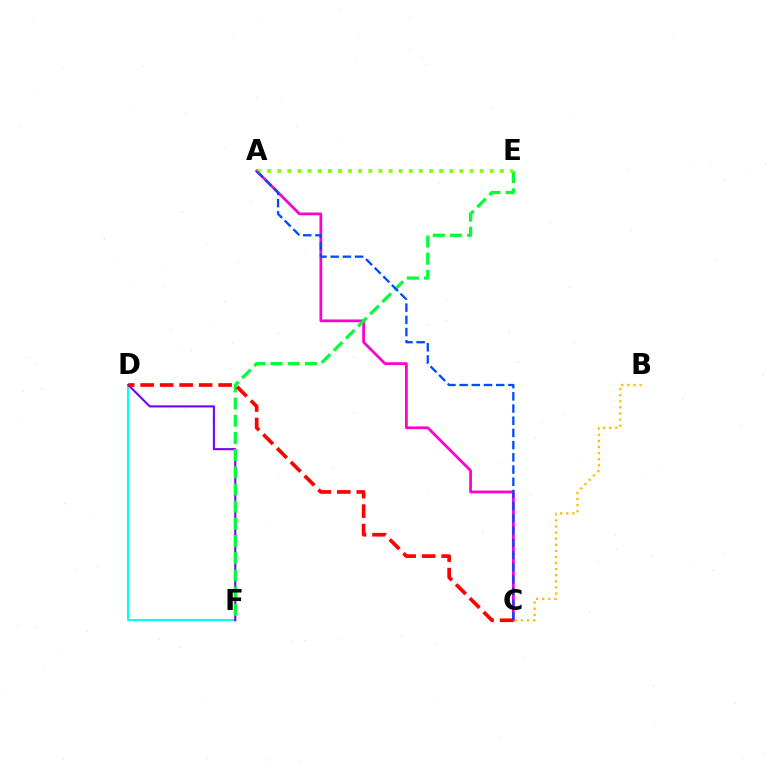{('A', 'C'): [{'color': '#ff00cf', 'line_style': 'solid', 'thickness': 1.99}, {'color': '#004bff', 'line_style': 'dashed', 'thickness': 1.66}], ('D', 'F'): [{'color': '#00fff6', 'line_style': 'solid', 'thickness': 1.51}, {'color': '#7200ff', 'line_style': 'solid', 'thickness': 1.5}], ('E', 'F'): [{'color': '#00ff39', 'line_style': 'dashed', 'thickness': 2.33}], ('B', 'C'): [{'color': '#ffbd00', 'line_style': 'dotted', 'thickness': 1.66}], ('C', 'D'): [{'color': '#ff0000', 'line_style': 'dashed', 'thickness': 2.65}], ('A', 'E'): [{'color': '#84ff00', 'line_style': 'dotted', 'thickness': 2.75}]}